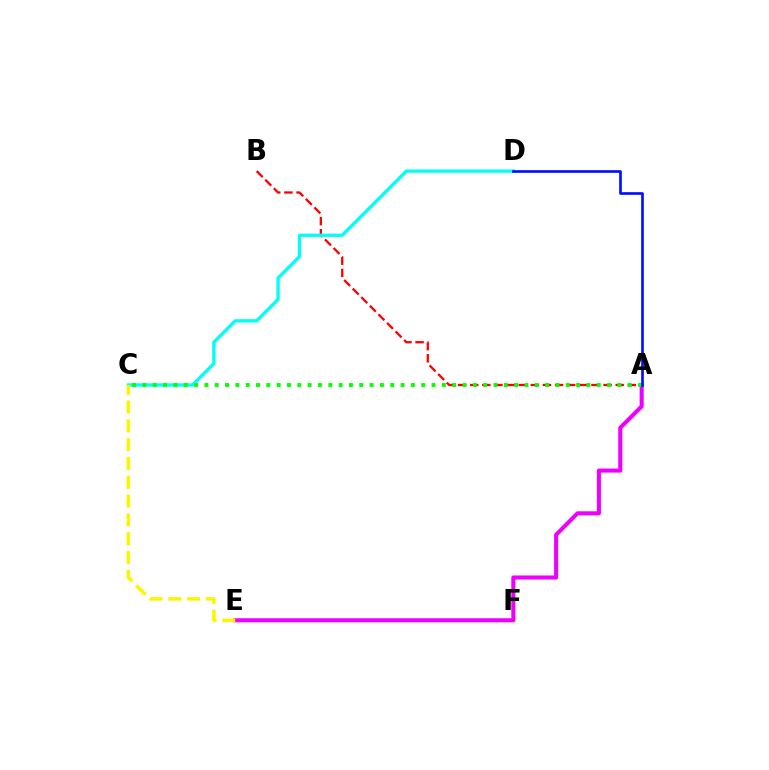{('A', 'B'): [{'color': '#ff0000', 'line_style': 'dashed', 'thickness': 1.65}], ('A', 'E'): [{'color': '#ee00ff', 'line_style': 'solid', 'thickness': 2.93}], ('C', 'D'): [{'color': '#00fff6', 'line_style': 'solid', 'thickness': 2.39}], ('A', 'C'): [{'color': '#08ff00', 'line_style': 'dotted', 'thickness': 2.81}], ('C', 'E'): [{'color': '#fcf500', 'line_style': 'dashed', 'thickness': 2.56}], ('A', 'D'): [{'color': '#0010ff', 'line_style': 'solid', 'thickness': 1.92}]}